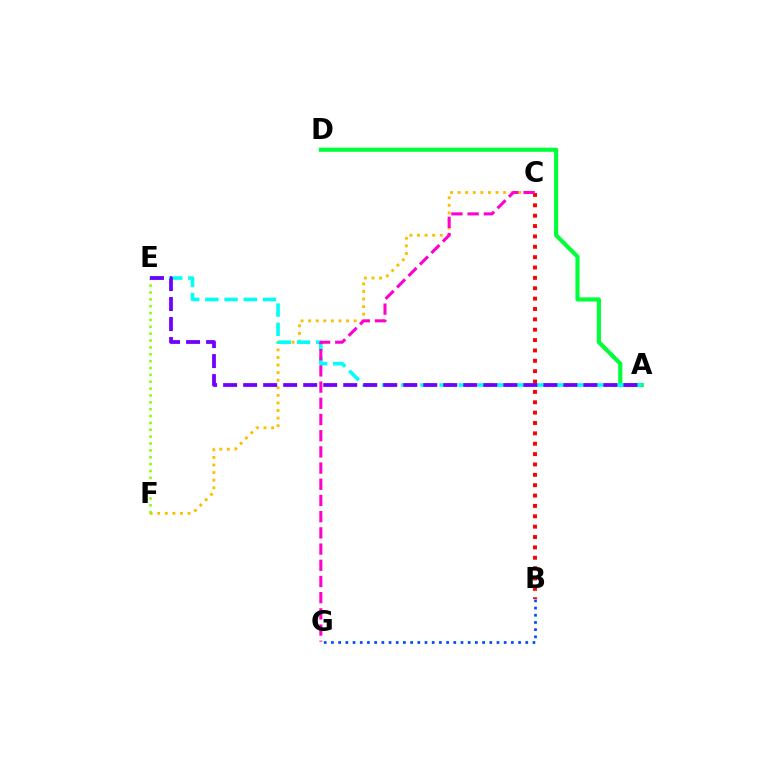{('B', 'G'): [{'color': '#004bff', 'line_style': 'dotted', 'thickness': 1.96}], ('C', 'F'): [{'color': '#ffbd00', 'line_style': 'dotted', 'thickness': 2.06}], ('E', 'F'): [{'color': '#84ff00', 'line_style': 'dotted', 'thickness': 1.87}], ('A', 'D'): [{'color': '#00ff39', 'line_style': 'solid', 'thickness': 2.98}], ('A', 'E'): [{'color': '#00fff6', 'line_style': 'dashed', 'thickness': 2.61}, {'color': '#7200ff', 'line_style': 'dashed', 'thickness': 2.72}], ('B', 'C'): [{'color': '#ff0000', 'line_style': 'dotted', 'thickness': 2.82}], ('C', 'G'): [{'color': '#ff00cf', 'line_style': 'dashed', 'thickness': 2.2}]}